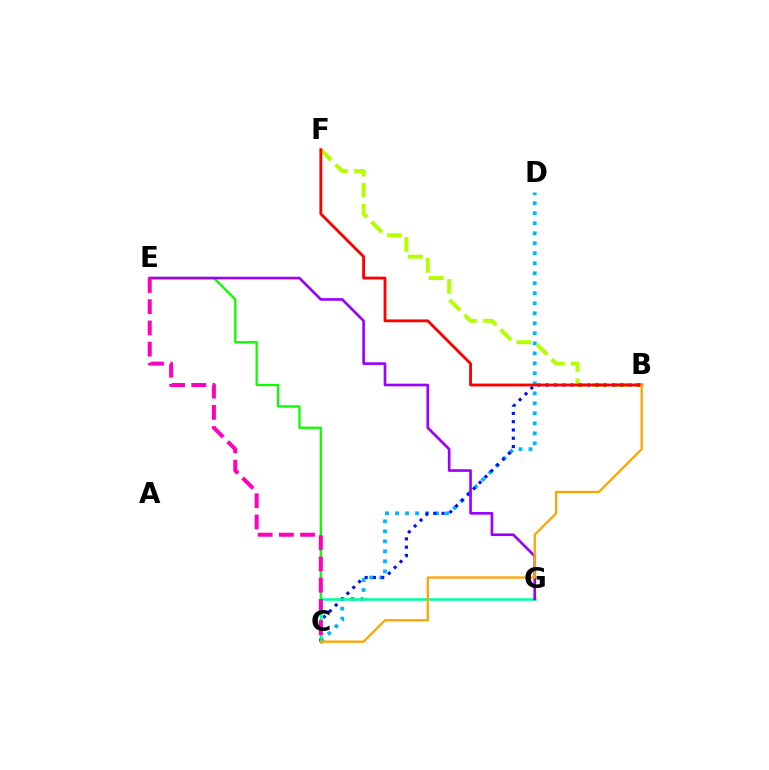{('C', 'D'): [{'color': '#00b5ff', 'line_style': 'dotted', 'thickness': 2.72}], ('B', 'F'): [{'color': '#b3ff00', 'line_style': 'dashed', 'thickness': 2.87}, {'color': '#ff0000', 'line_style': 'solid', 'thickness': 2.05}], ('C', 'E'): [{'color': '#08ff00', 'line_style': 'solid', 'thickness': 1.64}, {'color': '#ff00bd', 'line_style': 'dashed', 'thickness': 2.88}], ('B', 'C'): [{'color': '#0010ff', 'line_style': 'dotted', 'thickness': 2.25}, {'color': '#ffa500', 'line_style': 'solid', 'thickness': 1.66}], ('C', 'G'): [{'color': '#00ff9d', 'line_style': 'solid', 'thickness': 1.83}], ('E', 'G'): [{'color': '#9b00ff', 'line_style': 'solid', 'thickness': 1.91}]}